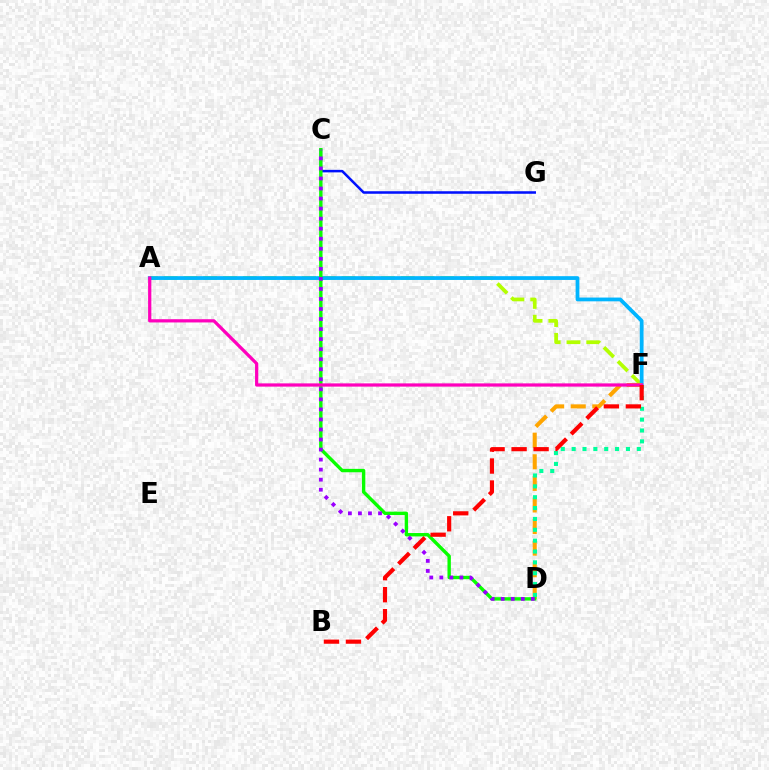{('C', 'G'): [{'color': '#0010ff', 'line_style': 'solid', 'thickness': 1.82}], ('A', 'F'): [{'color': '#b3ff00', 'line_style': 'dashed', 'thickness': 2.68}, {'color': '#00b5ff', 'line_style': 'solid', 'thickness': 2.71}, {'color': '#ff00bd', 'line_style': 'solid', 'thickness': 2.33}], ('D', 'F'): [{'color': '#ffa500', 'line_style': 'dashed', 'thickness': 2.93}, {'color': '#00ff9d', 'line_style': 'dotted', 'thickness': 2.95}], ('C', 'D'): [{'color': '#08ff00', 'line_style': 'solid', 'thickness': 2.44}, {'color': '#9b00ff', 'line_style': 'dotted', 'thickness': 2.73}], ('B', 'F'): [{'color': '#ff0000', 'line_style': 'dashed', 'thickness': 2.99}]}